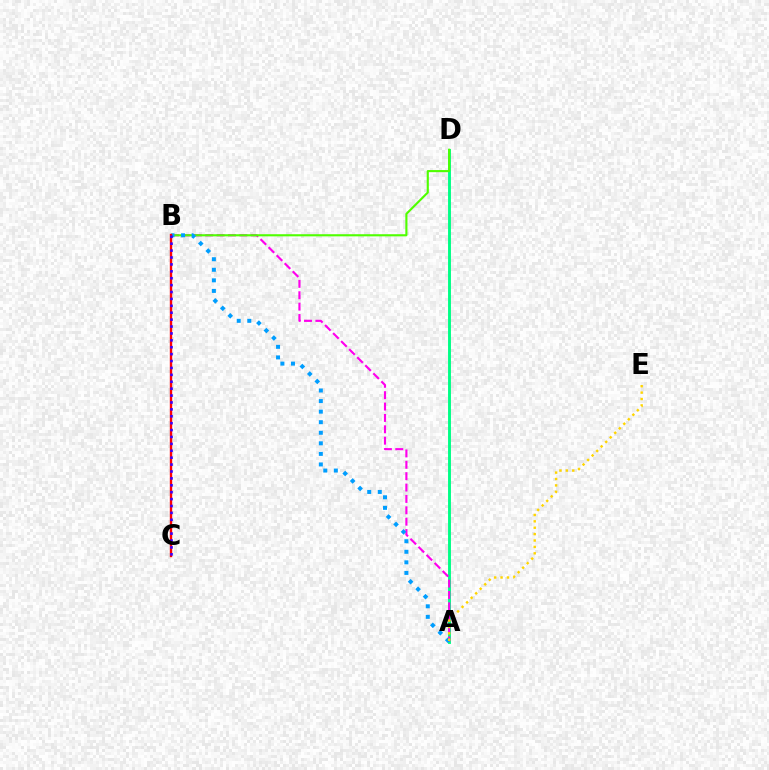{('A', 'D'): [{'color': '#00ff86', 'line_style': 'solid', 'thickness': 2.09}], ('A', 'B'): [{'color': '#ff00ed', 'line_style': 'dashed', 'thickness': 1.55}, {'color': '#009eff', 'line_style': 'dotted', 'thickness': 2.87}], ('B', 'D'): [{'color': '#4fff00', 'line_style': 'solid', 'thickness': 1.53}], ('B', 'C'): [{'color': '#ff0000', 'line_style': 'solid', 'thickness': 1.71}, {'color': '#3700ff', 'line_style': 'dotted', 'thickness': 1.88}], ('A', 'E'): [{'color': '#ffd500', 'line_style': 'dotted', 'thickness': 1.74}]}